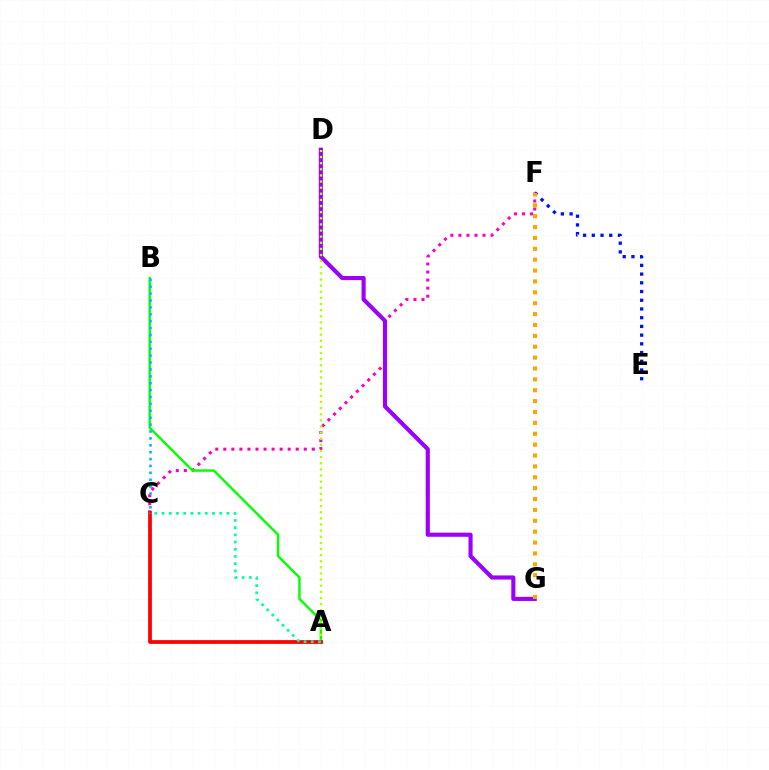{('E', 'F'): [{'color': '#0010ff', 'line_style': 'dotted', 'thickness': 2.37}], ('C', 'F'): [{'color': '#ff00bd', 'line_style': 'dotted', 'thickness': 2.19}], ('D', 'G'): [{'color': '#9b00ff', 'line_style': 'solid', 'thickness': 2.97}], ('A', 'B'): [{'color': '#08ff00', 'line_style': 'solid', 'thickness': 1.74}], ('A', 'D'): [{'color': '#b3ff00', 'line_style': 'dotted', 'thickness': 1.66}], ('A', 'C'): [{'color': '#ff0000', 'line_style': 'solid', 'thickness': 2.7}, {'color': '#00ff9d', 'line_style': 'dotted', 'thickness': 1.96}], ('F', 'G'): [{'color': '#ffa500', 'line_style': 'dotted', 'thickness': 2.96}], ('B', 'C'): [{'color': '#00b5ff', 'line_style': 'dotted', 'thickness': 1.87}]}